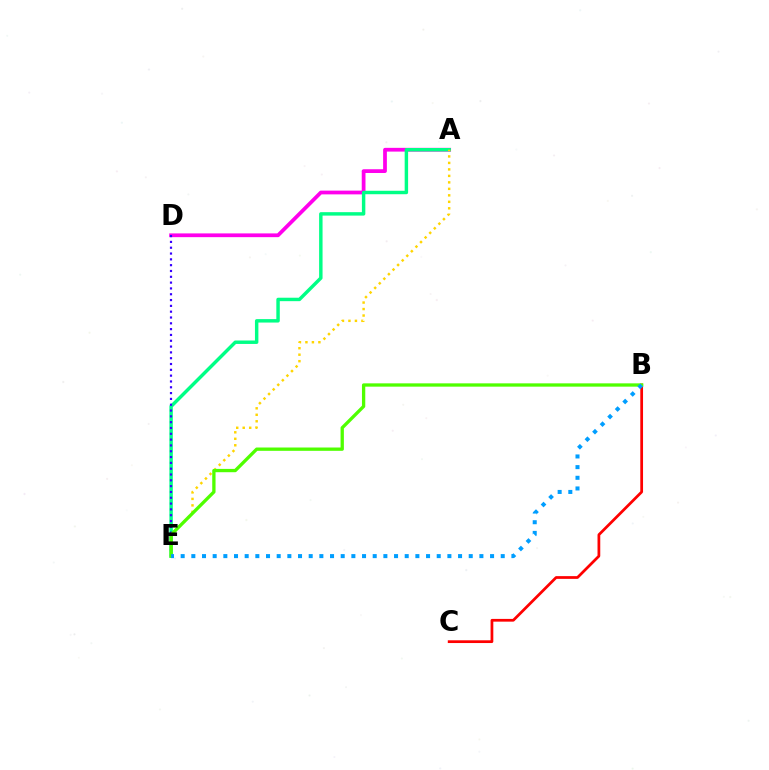{('A', 'D'): [{'color': '#ff00ed', 'line_style': 'solid', 'thickness': 2.7}], ('A', 'E'): [{'color': '#00ff86', 'line_style': 'solid', 'thickness': 2.48}, {'color': '#ffd500', 'line_style': 'dotted', 'thickness': 1.76}], ('D', 'E'): [{'color': '#3700ff', 'line_style': 'dotted', 'thickness': 1.58}], ('B', 'C'): [{'color': '#ff0000', 'line_style': 'solid', 'thickness': 1.98}], ('B', 'E'): [{'color': '#4fff00', 'line_style': 'solid', 'thickness': 2.38}, {'color': '#009eff', 'line_style': 'dotted', 'thickness': 2.9}]}